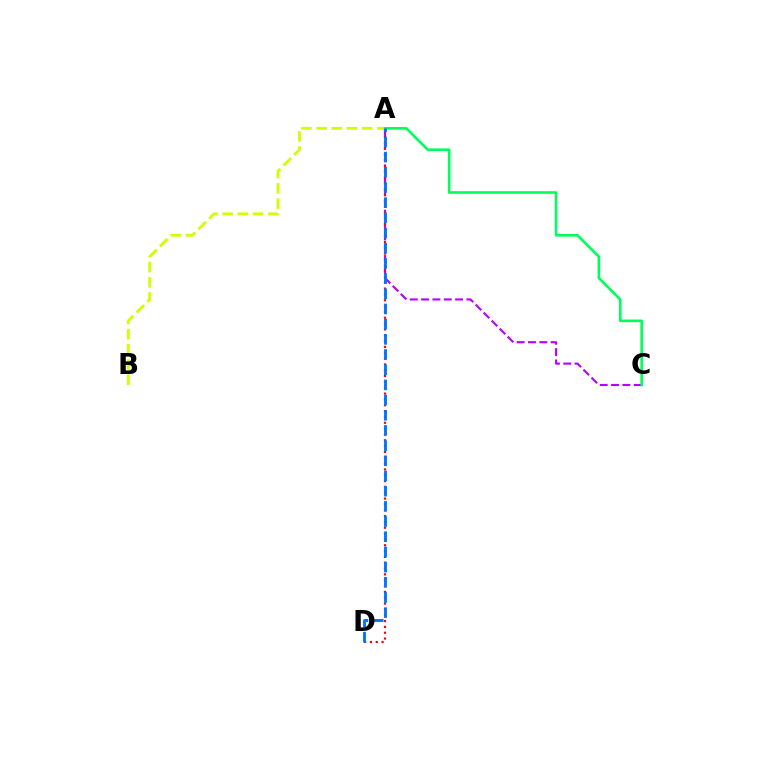{('A', 'C'): [{'color': '#b900ff', 'line_style': 'dashed', 'thickness': 1.54}, {'color': '#00ff5c', 'line_style': 'solid', 'thickness': 1.9}], ('A', 'D'): [{'color': '#ff0000', 'line_style': 'dotted', 'thickness': 1.58}, {'color': '#0074ff', 'line_style': 'dashed', 'thickness': 2.06}], ('A', 'B'): [{'color': '#d1ff00', 'line_style': 'dashed', 'thickness': 2.06}]}